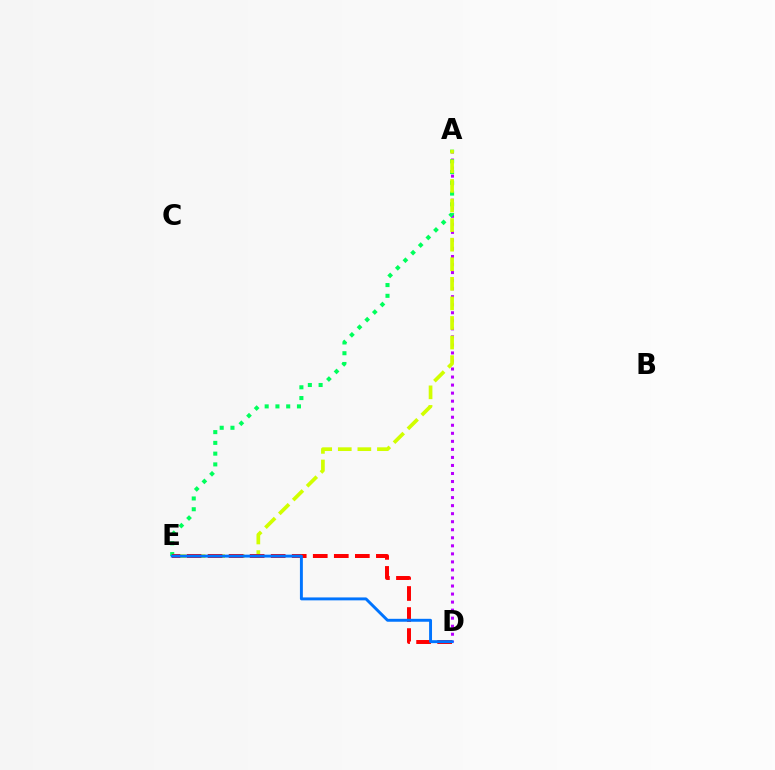{('A', 'D'): [{'color': '#b900ff', 'line_style': 'dotted', 'thickness': 2.18}], ('A', 'E'): [{'color': '#00ff5c', 'line_style': 'dotted', 'thickness': 2.92}, {'color': '#d1ff00', 'line_style': 'dashed', 'thickness': 2.66}], ('D', 'E'): [{'color': '#ff0000', 'line_style': 'dashed', 'thickness': 2.86}, {'color': '#0074ff', 'line_style': 'solid', 'thickness': 2.11}]}